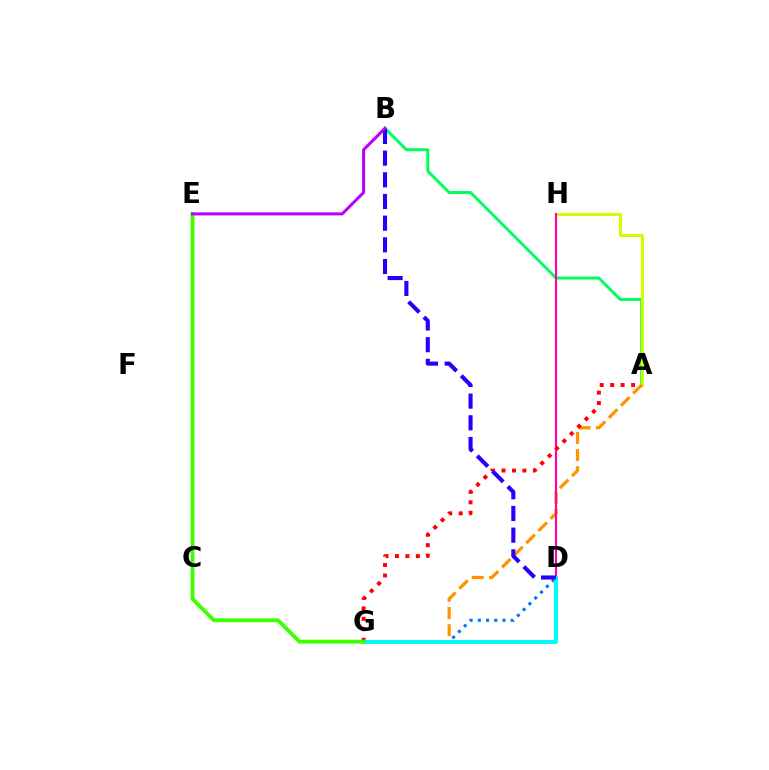{('A', 'B'): [{'color': '#00ff5c', 'line_style': 'solid', 'thickness': 2.14}], ('A', 'H'): [{'color': '#d1ff00', 'line_style': 'solid', 'thickness': 2.16}], ('D', 'G'): [{'color': '#0074ff', 'line_style': 'dotted', 'thickness': 2.23}, {'color': '#00fff6', 'line_style': 'solid', 'thickness': 2.89}], ('A', 'G'): [{'color': '#ff9400', 'line_style': 'dashed', 'thickness': 2.34}, {'color': '#ff0000', 'line_style': 'dotted', 'thickness': 2.84}], ('D', 'H'): [{'color': '#ff00ac', 'line_style': 'solid', 'thickness': 1.53}], ('B', 'D'): [{'color': '#2500ff', 'line_style': 'dashed', 'thickness': 2.94}], ('E', 'G'): [{'color': '#3dff00', 'line_style': 'solid', 'thickness': 2.76}], ('B', 'E'): [{'color': '#b900ff', 'line_style': 'solid', 'thickness': 2.18}]}